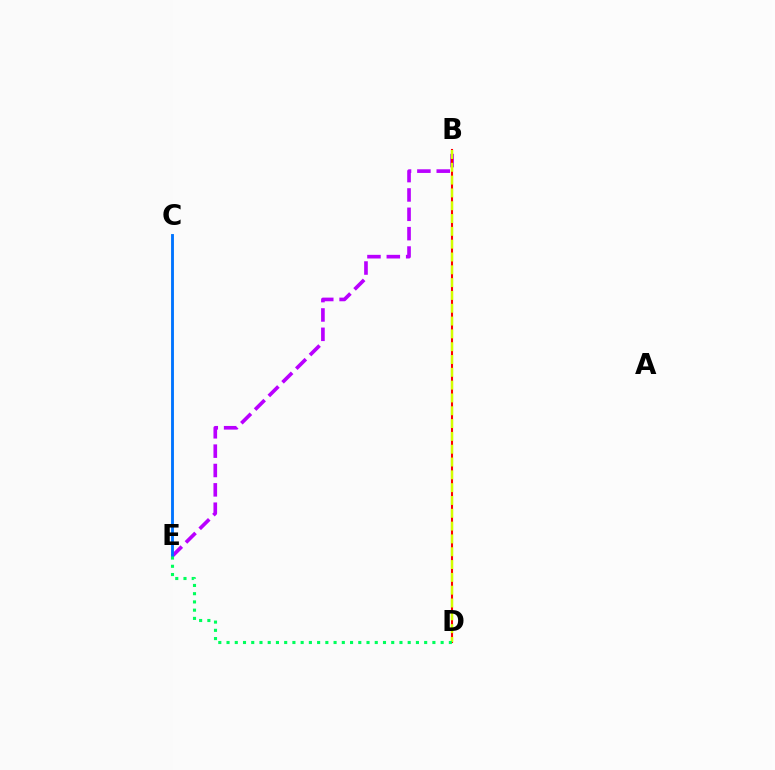{('B', 'E'): [{'color': '#b900ff', 'line_style': 'dashed', 'thickness': 2.63}], ('C', 'E'): [{'color': '#0074ff', 'line_style': 'solid', 'thickness': 2.07}], ('B', 'D'): [{'color': '#ff0000', 'line_style': 'solid', 'thickness': 1.5}, {'color': '#d1ff00', 'line_style': 'dashed', 'thickness': 1.74}], ('D', 'E'): [{'color': '#00ff5c', 'line_style': 'dotted', 'thickness': 2.24}]}